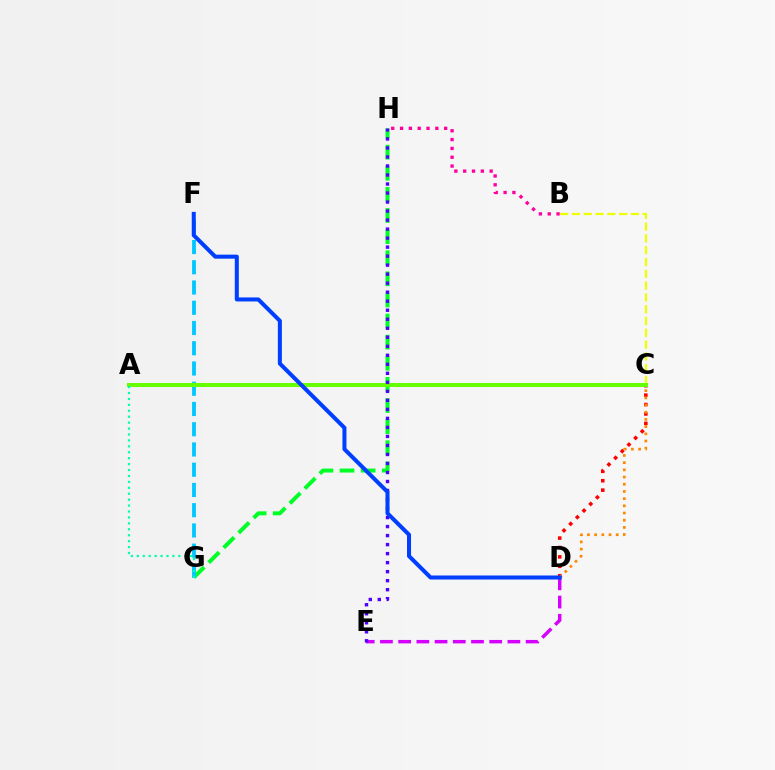{('D', 'E'): [{'color': '#d600ff', 'line_style': 'dashed', 'thickness': 2.47}], ('G', 'H'): [{'color': '#00ff27', 'line_style': 'dashed', 'thickness': 2.87}], ('C', 'D'): [{'color': '#ff0000', 'line_style': 'dotted', 'thickness': 2.56}, {'color': '#ff8800', 'line_style': 'dotted', 'thickness': 1.95}], ('B', 'C'): [{'color': '#eeff00', 'line_style': 'dashed', 'thickness': 1.6}], ('B', 'H'): [{'color': '#ff00a0', 'line_style': 'dotted', 'thickness': 2.4}], ('F', 'G'): [{'color': '#00c7ff', 'line_style': 'dashed', 'thickness': 2.75}], ('A', 'C'): [{'color': '#66ff00', 'line_style': 'solid', 'thickness': 2.89}], ('E', 'H'): [{'color': '#4f00ff', 'line_style': 'dotted', 'thickness': 2.45}], ('A', 'G'): [{'color': '#00ffaf', 'line_style': 'dotted', 'thickness': 1.61}], ('D', 'F'): [{'color': '#003fff', 'line_style': 'solid', 'thickness': 2.9}]}